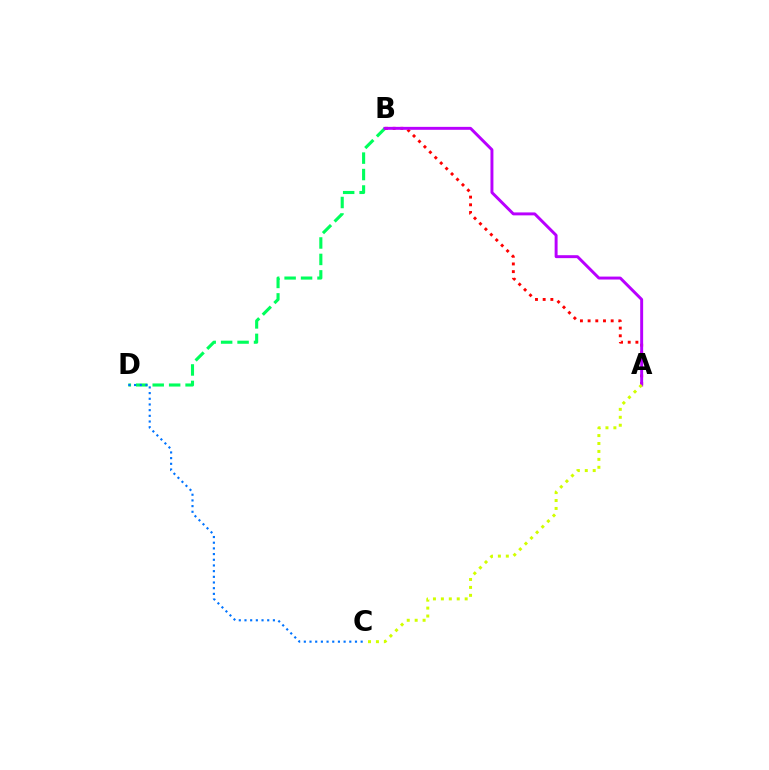{('B', 'D'): [{'color': '#00ff5c', 'line_style': 'dashed', 'thickness': 2.23}], ('C', 'D'): [{'color': '#0074ff', 'line_style': 'dotted', 'thickness': 1.54}], ('A', 'B'): [{'color': '#ff0000', 'line_style': 'dotted', 'thickness': 2.09}, {'color': '#b900ff', 'line_style': 'solid', 'thickness': 2.12}], ('A', 'C'): [{'color': '#d1ff00', 'line_style': 'dotted', 'thickness': 2.16}]}